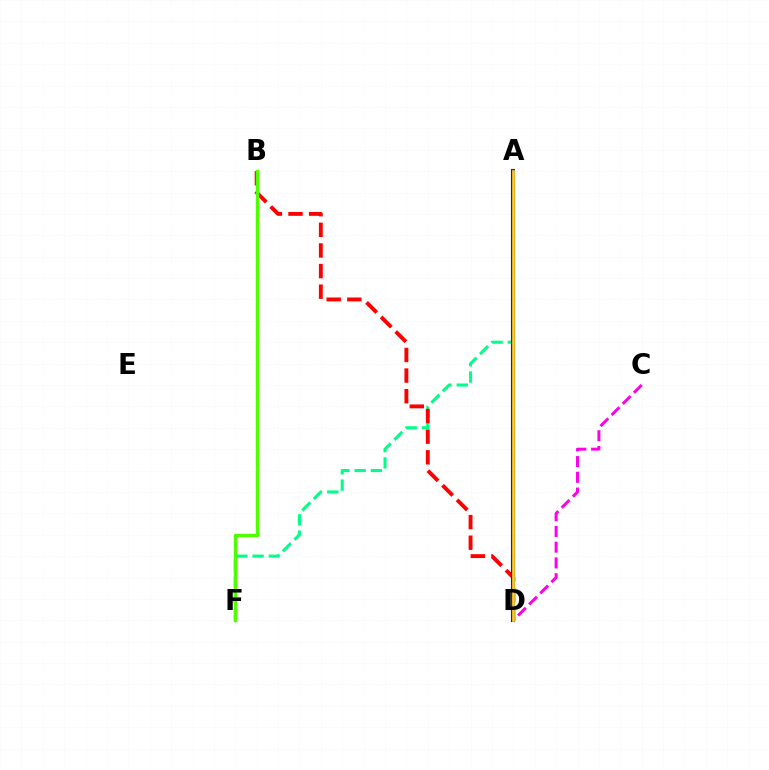{('C', 'D'): [{'color': '#ff00ed', 'line_style': 'dashed', 'thickness': 2.14}], ('A', 'F'): [{'color': '#00ff86', 'line_style': 'dashed', 'thickness': 2.21}], ('B', 'D'): [{'color': '#ff0000', 'line_style': 'dashed', 'thickness': 2.8}], ('A', 'D'): [{'color': '#009eff', 'line_style': 'solid', 'thickness': 2.83}, {'color': '#3700ff', 'line_style': 'solid', 'thickness': 2.95}, {'color': '#ffd500', 'line_style': 'solid', 'thickness': 1.93}], ('B', 'F'): [{'color': '#4fff00', 'line_style': 'solid', 'thickness': 2.46}]}